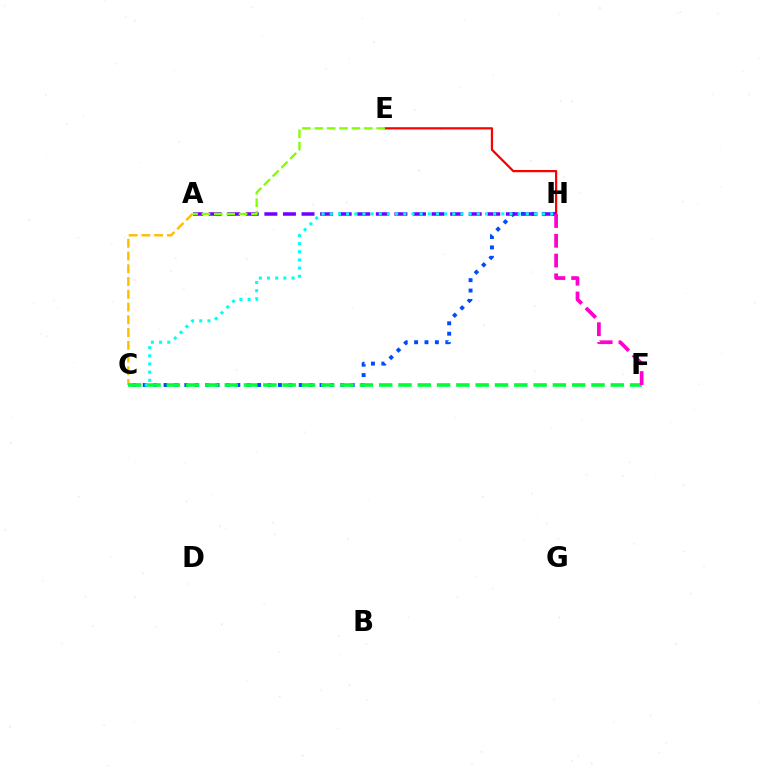{('C', 'H'): [{'color': '#004bff', 'line_style': 'dotted', 'thickness': 2.83}, {'color': '#00fff6', 'line_style': 'dotted', 'thickness': 2.22}], ('A', 'C'): [{'color': '#ffbd00', 'line_style': 'dashed', 'thickness': 1.73}], ('E', 'H'): [{'color': '#ff0000', 'line_style': 'solid', 'thickness': 1.61}], ('A', 'H'): [{'color': '#7200ff', 'line_style': 'dashed', 'thickness': 2.52}], ('A', 'E'): [{'color': '#84ff00', 'line_style': 'dashed', 'thickness': 1.68}], ('C', 'F'): [{'color': '#00ff39', 'line_style': 'dashed', 'thickness': 2.62}], ('F', 'H'): [{'color': '#ff00cf', 'line_style': 'dashed', 'thickness': 2.69}]}